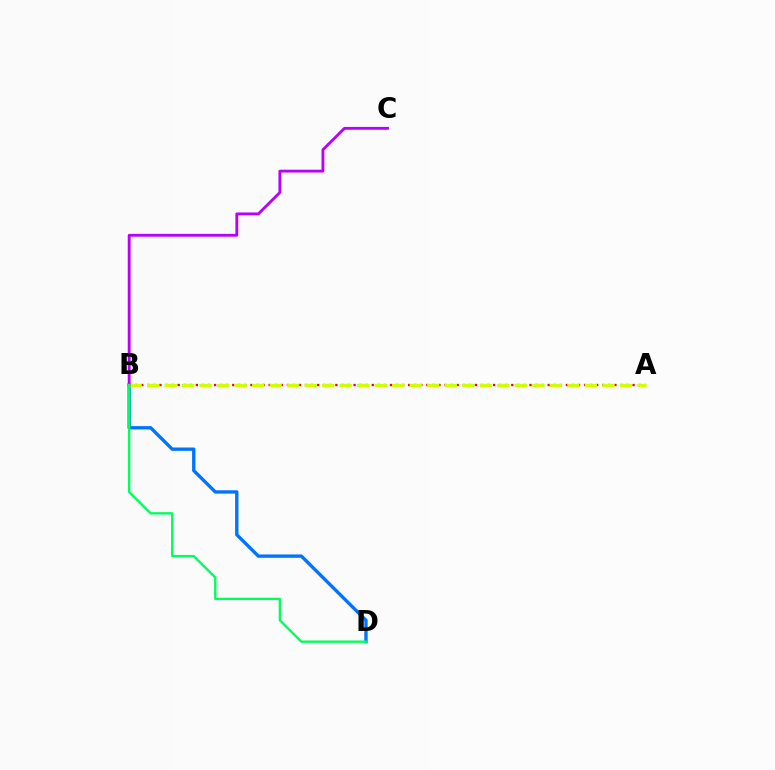{('A', 'B'): [{'color': '#ff0000', 'line_style': 'dotted', 'thickness': 1.65}, {'color': '#d1ff00', 'line_style': 'dashed', 'thickness': 2.38}], ('B', 'D'): [{'color': '#0074ff', 'line_style': 'solid', 'thickness': 2.41}, {'color': '#00ff5c', 'line_style': 'solid', 'thickness': 1.69}], ('B', 'C'): [{'color': '#b900ff', 'line_style': 'solid', 'thickness': 2.04}]}